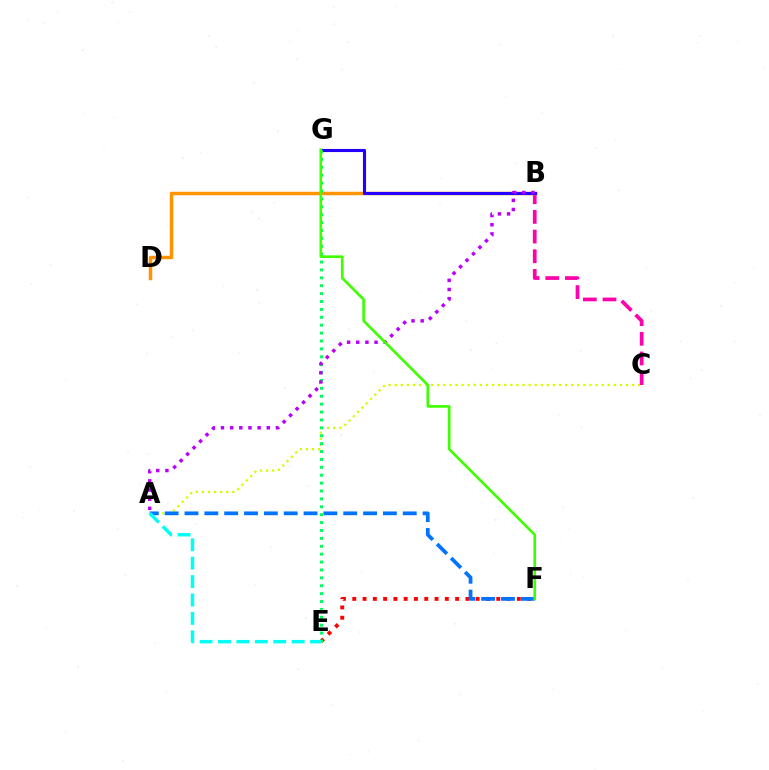{('A', 'C'): [{'color': '#d1ff00', 'line_style': 'dotted', 'thickness': 1.65}], ('E', 'F'): [{'color': '#ff0000', 'line_style': 'dotted', 'thickness': 2.79}], ('A', 'F'): [{'color': '#0074ff', 'line_style': 'dashed', 'thickness': 2.7}], ('B', 'C'): [{'color': '#ff00ac', 'line_style': 'dashed', 'thickness': 2.67}], ('B', 'D'): [{'color': '#ff9400', 'line_style': 'solid', 'thickness': 2.5}], ('B', 'G'): [{'color': '#2500ff', 'line_style': 'solid', 'thickness': 2.24}], ('E', 'G'): [{'color': '#00ff5c', 'line_style': 'dotted', 'thickness': 2.15}], ('A', 'E'): [{'color': '#00fff6', 'line_style': 'dashed', 'thickness': 2.5}], ('A', 'B'): [{'color': '#b900ff', 'line_style': 'dotted', 'thickness': 2.49}], ('F', 'G'): [{'color': '#3dff00', 'line_style': 'solid', 'thickness': 1.9}]}